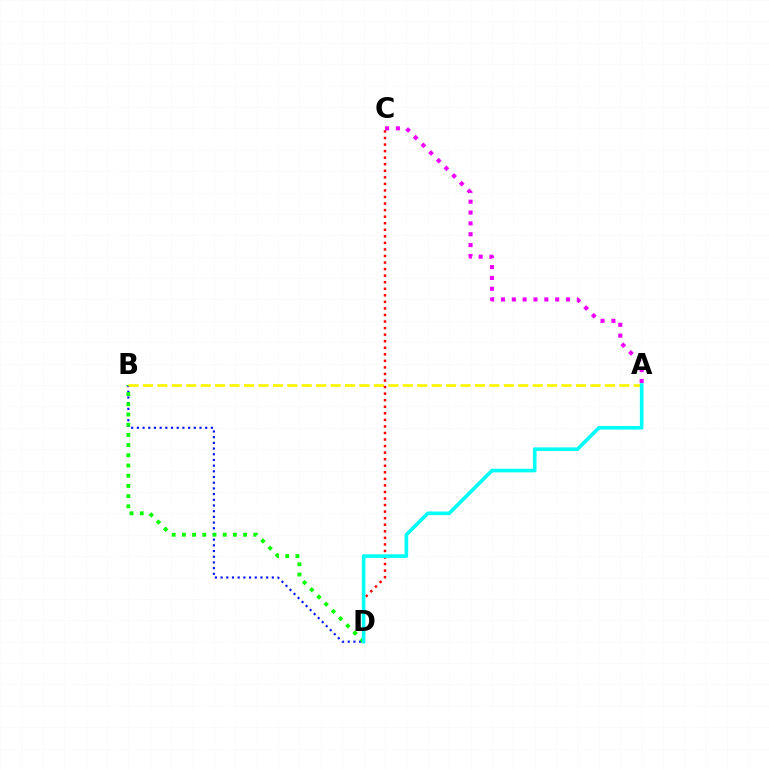{('B', 'D'): [{'color': '#0010ff', 'line_style': 'dotted', 'thickness': 1.55}, {'color': '#08ff00', 'line_style': 'dotted', 'thickness': 2.77}], ('A', 'B'): [{'color': '#fcf500', 'line_style': 'dashed', 'thickness': 1.96}], ('C', 'D'): [{'color': '#ff0000', 'line_style': 'dotted', 'thickness': 1.78}], ('A', 'D'): [{'color': '#00fff6', 'line_style': 'solid', 'thickness': 2.6}], ('A', 'C'): [{'color': '#ee00ff', 'line_style': 'dotted', 'thickness': 2.95}]}